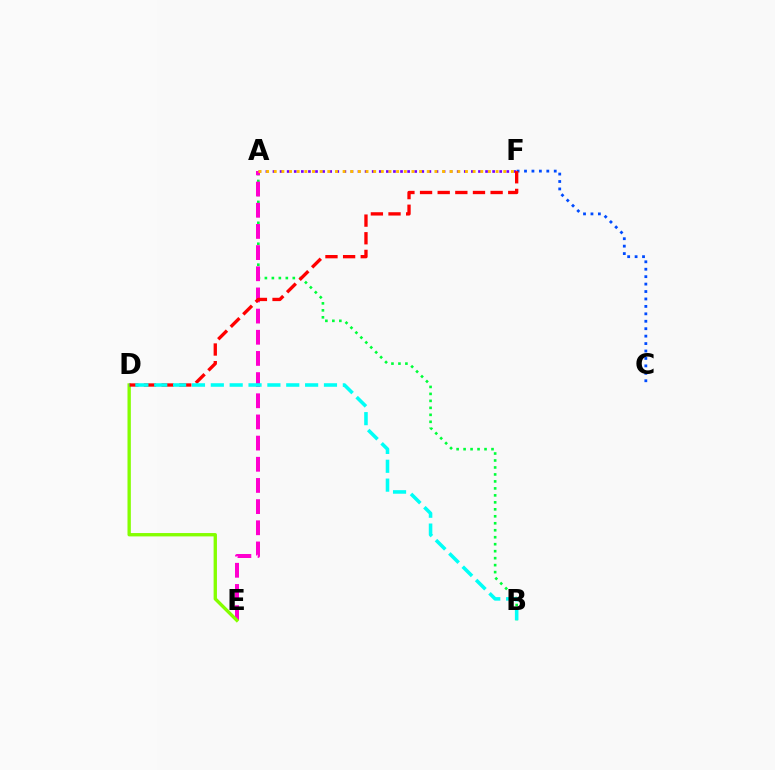{('C', 'F'): [{'color': '#004bff', 'line_style': 'dotted', 'thickness': 2.02}], ('A', 'B'): [{'color': '#00ff39', 'line_style': 'dotted', 'thickness': 1.9}], ('A', 'F'): [{'color': '#7200ff', 'line_style': 'dotted', 'thickness': 1.92}, {'color': '#ffbd00', 'line_style': 'dotted', 'thickness': 2.08}], ('A', 'E'): [{'color': '#ff00cf', 'line_style': 'dashed', 'thickness': 2.88}], ('D', 'E'): [{'color': '#84ff00', 'line_style': 'solid', 'thickness': 2.41}], ('D', 'F'): [{'color': '#ff0000', 'line_style': 'dashed', 'thickness': 2.4}], ('B', 'D'): [{'color': '#00fff6', 'line_style': 'dashed', 'thickness': 2.56}]}